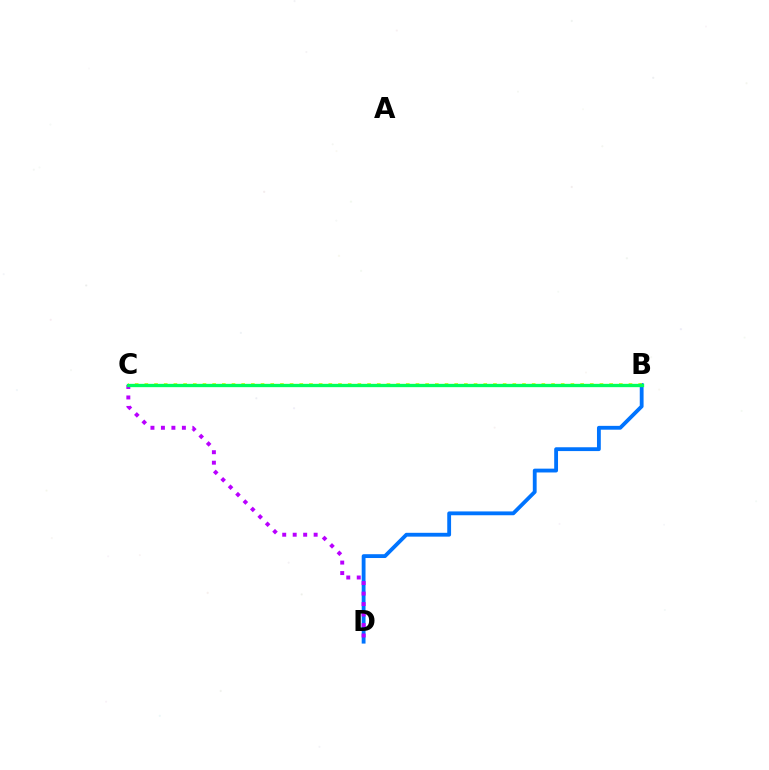{('B', 'D'): [{'color': '#0074ff', 'line_style': 'solid', 'thickness': 2.75}], ('C', 'D'): [{'color': '#b900ff', 'line_style': 'dotted', 'thickness': 2.85}], ('B', 'C'): [{'color': '#ff0000', 'line_style': 'dashed', 'thickness': 2.0}, {'color': '#d1ff00', 'line_style': 'dotted', 'thickness': 2.63}, {'color': '#00ff5c', 'line_style': 'solid', 'thickness': 2.4}]}